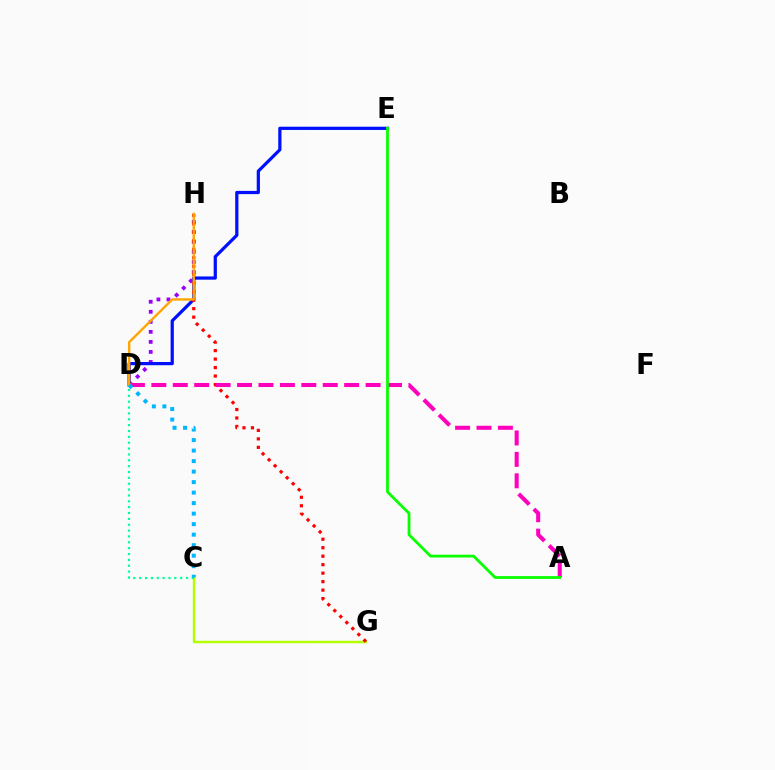{('D', 'H'): [{'color': '#9b00ff', 'line_style': 'dotted', 'thickness': 2.73}, {'color': '#ffa500', 'line_style': 'solid', 'thickness': 1.71}], ('D', 'E'): [{'color': '#0010ff', 'line_style': 'solid', 'thickness': 2.32}], ('C', 'G'): [{'color': '#b3ff00', 'line_style': 'solid', 'thickness': 1.75}], ('G', 'H'): [{'color': '#ff0000', 'line_style': 'dotted', 'thickness': 2.3}], ('A', 'D'): [{'color': '#ff00bd', 'line_style': 'dashed', 'thickness': 2.91}], ('C', 'D'): [{'color': '#00ff9d', 'line_style': 'dotted', 'thickness': 1.59}, {'color': '#00b5ff', 'line_style': 'dotted', 'thickness': 2.86}], ('A', 'E'): [{'color': '#08ff00', 'line_style': 'solid', 'thickness': 2.01}]}